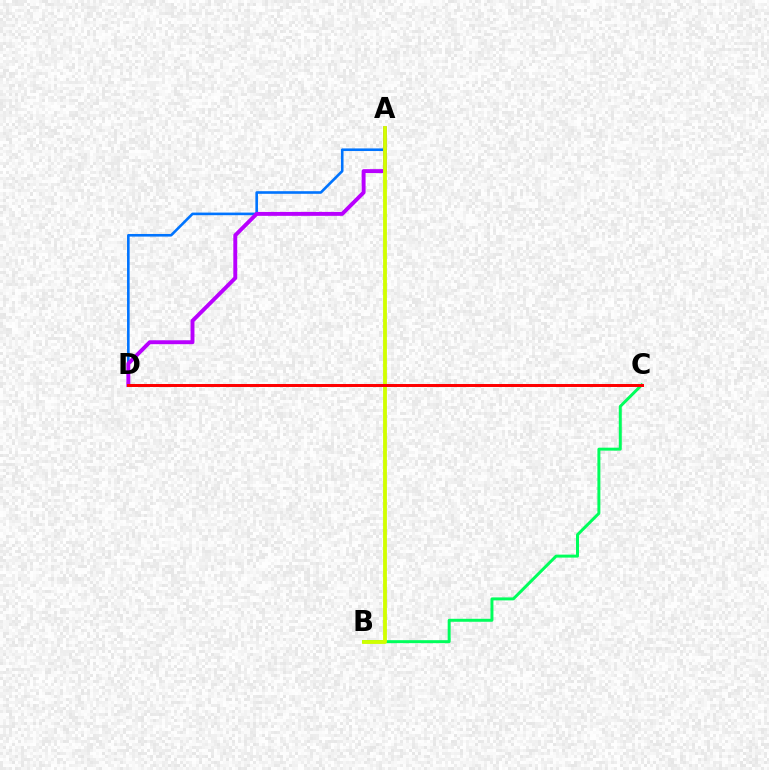{('A', 'D'): [{'color': '#0074ff', 'line_style': 'solid', 'thickness': 1.88}, {'color': '#b900ff', 'line_style': 'solid', 'thickness': 2.82}], ('B', 'C'): [{'color': '#00ff5c', 'line_style': 'solid', 'thickness': 2.14}], ('A', 'B'): [{'color': '#d1ff00', 'line_style': 'solid', 'thickness': 2.75}], ('C', 'D'): [{'color': '#ff0000', 'line_style': 'solid', 'thickness': 2.14}]}